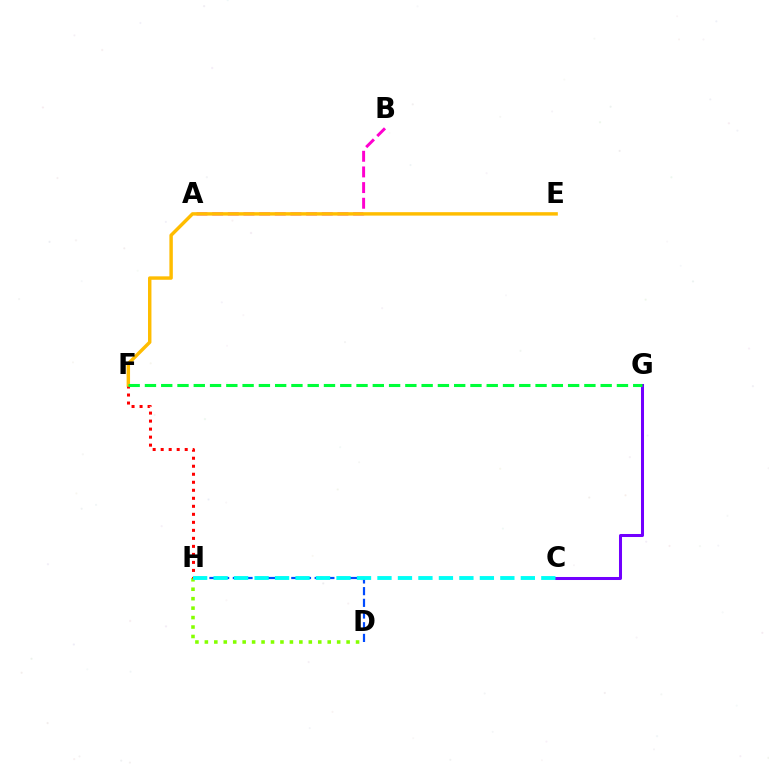{('D', 'H'): [{'color': '#84ff00', 'line_style': 'dotted', 'thickness': 2.57}, {'color': '#004bff', 'line_style': 'dashed', 'thickness': 1.59}], ('C', 'G'): [{'color': '#7200ff', 'line_style': 'solid', 'thickness': 2.18}], ('A', 'B'): [{'color': '#ff00cf', 'line_style': 'dashed', 'thickness': 2.13}], ('F', 'H'): [{'color': '#ff0000', 'line_style': 'dotted', 'thickness': 2.18}], ('C', 'H'): [{'color': '#00fff6', 'line_style': 'dashed', 'thickness': 2.78}], ('E', 'F'): [{'color': '#ffbd00', 'line_style': 'solid', 'thickness': 2.47}], ('F', 'G'): [{'color': '#00ff39', 'line_style': 'dashed', 'thickness': 2.21}]}